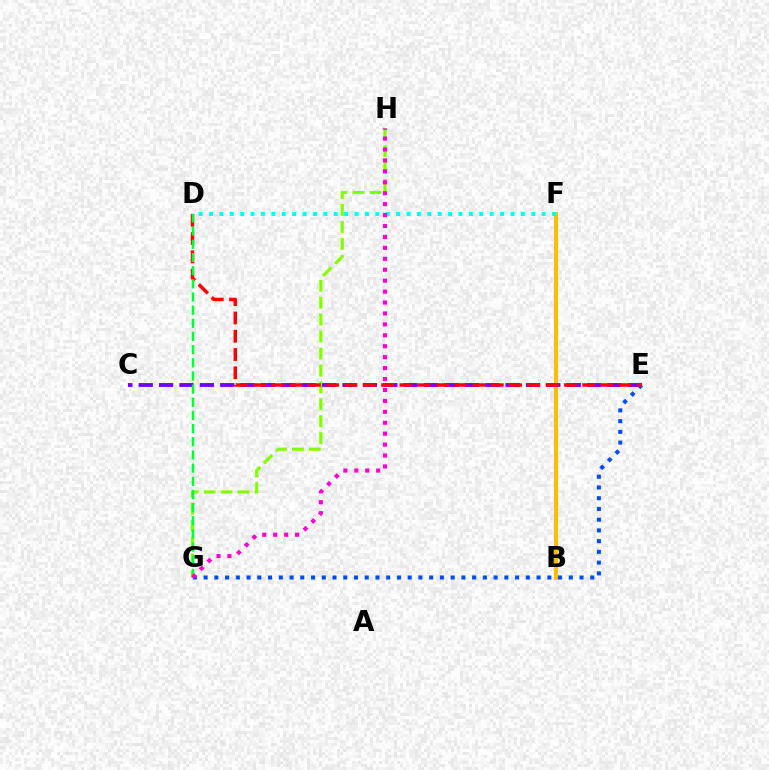{('B', 'F'): [{'color': '#ffbd00', 'line_style': 'solid', 'thickness': 2.85}], ('G', 'H'): [{'color': '#84ff00', 'line_style': 'dashed', 'thickness': 2.3}, {'color': '#ff00cf', 'line_style': 'dotted', 'thickness': 2.97}], ('C', 'E'): [{'color': '#7200ff', 'line_style': 'dashed', 'thickness': 2.77}], ('D', 'F'): [{'color': '#00fff6', 'line_style': 'dotted', 'thickness': 2.82}], ('E', 'G'): [{'color': '#004bff', 'line_style': 'dotted', 'thickness': 2.92}], ('D', 'E'): [{'color': '#ff0000', 'line_style': 'dashed', 'thickness': 2.48}], ('D', 'G'): [{'color': '#00ff39', 'line_style': 'dashed', 'thickness': 1.79}]}